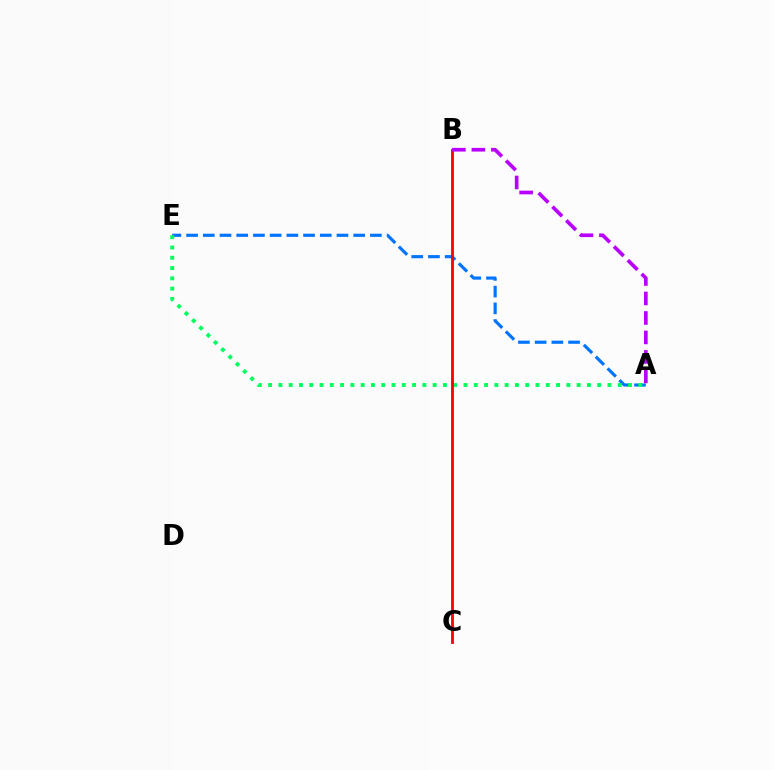{('B', 'C'): [{'color': '#d1ff00', 'line_style': 'solid', 'thickness': 1.89}, {'color': '#ff0000', 'line_style': 'solid', 'thickness': 2.01}], ('A', 'E'): [{'color': '#0074ff', 'line_style': 'dashed', 'thickness': 2.27}, {'color': '#00ff5c', 'line_style': 'dotted', 'thickness': 2.79}], ('A', 'B'): [{'color': '#b900ff', 'line_style': 'dashed', 'thickness': 2.65}]}